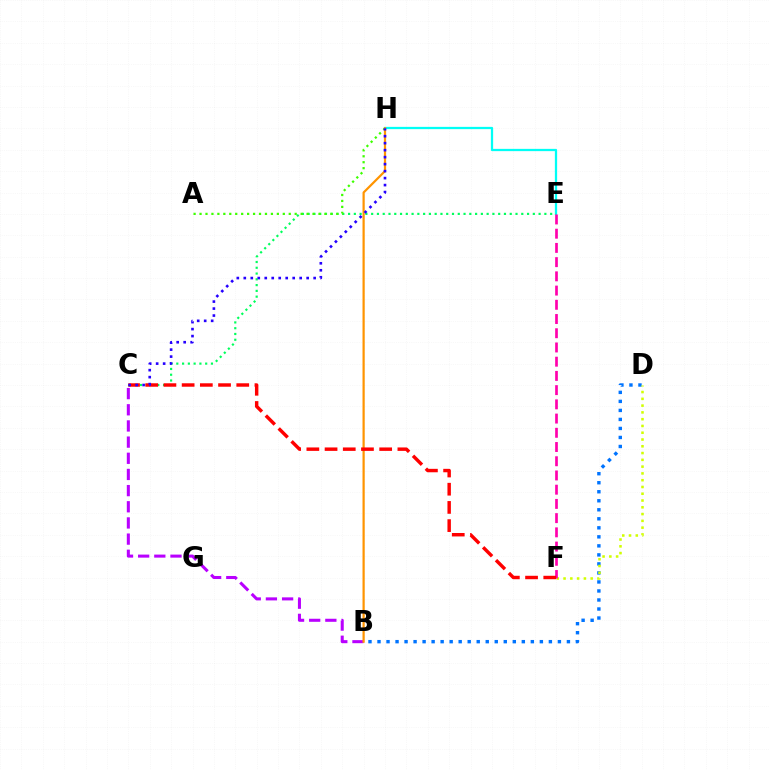{('B', 'C'): [{'color': '#b900ff', 'line_style': 'dashed', 'thickness': 2.2}], ('E', 'H'): [{'color': '#00fff6', 'line_style': 'solid', 'thickness': 1.63}], ('B', 'D'): [{'color': '#0074ff', 'line_style': 'dotted', 'thickness': 2.45}], ('C', 'E'): [{'color': '#00ff5c', 'line_style': 'dotted', 'thickness': 1.57}], ('A', 'H'): [{'color': '#3dff00', 'line_style': 'dotted', 'thickness': 1.62}], ('D', 'F'): [{'color': '#d1ff00', 'line_style': 'dotted', 'thickness': 1.84}], ('E', 'F'): [{'color': '#ff00ac', 'line_style': 'dashed', 'thickness': 1.93}], ('B', 'H'): [{'color': '#ff9400', 'line_style': 'solid', 'thickness': 1.6}], ('C', 'F'): [{'color': '#ff0000', 'line_style': 'dashed', 'thickness': 2.47}], ('C', 'H'): [{'color': '#2500ff', 'line_style': 'dotted', 'thickness': 1.9}]}